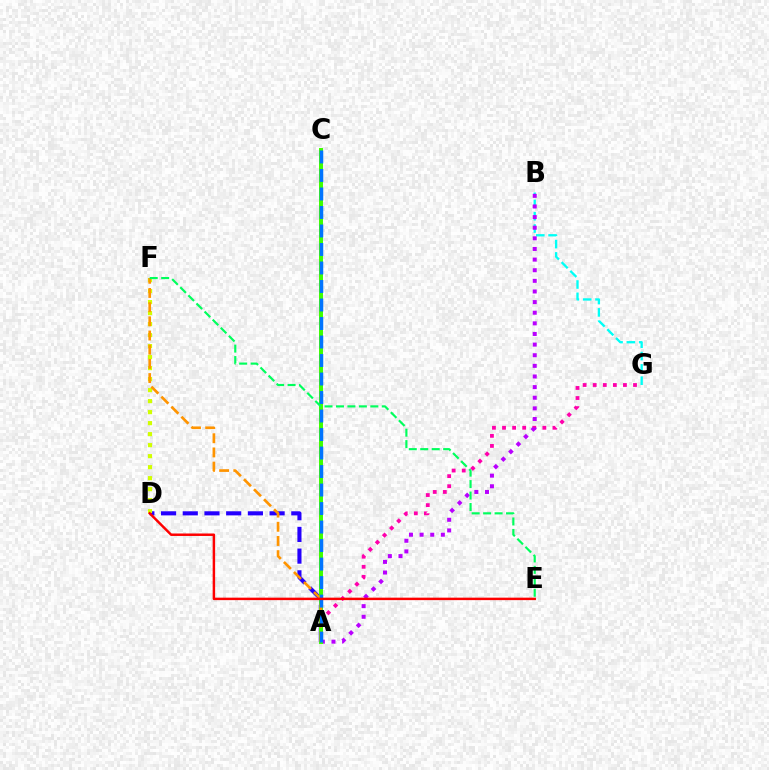{('A', 'D'): [{'color': '#2500ff', 'line_style': 'dashed', 'thickness': 2.95}], ('D', 'F'): [{'color': '#d1ff00', 'line_style': 'dotted', 'thickness': 2.99}], ('A', 'G'): [{'color': '#ff00ac', 'line_style': 'dotted', 'thickness': 2.74}], ('B', 'G'): [{'color': '#00fff6', 'line_style': 'dashed', 'thickness': 1.67}], ('A', 'B'): [{'color': '#b900ff', 'line_style': 'dotted', 'thickness': 2.89}], ('A', 'C'): [{'color': '#3dff00', 'line_style': 'solid', 'thickness': 2.86}, {'color': '#0074ff', 'line_style': 'dashed', 'thickness': 2.51}], ('A', 'F'): [{'color': '#ff9400', 'line_style': 'dashed', 'thickness': 1.93}], ('E', 'F'): [{'color': '#00ff5c', 'line_style': 'dashed', 'thickness': 1.56}], ('D', 'E'): [{'color': '#ff0000', 'line_style': 'solid', 'thickness': 1.78}]}